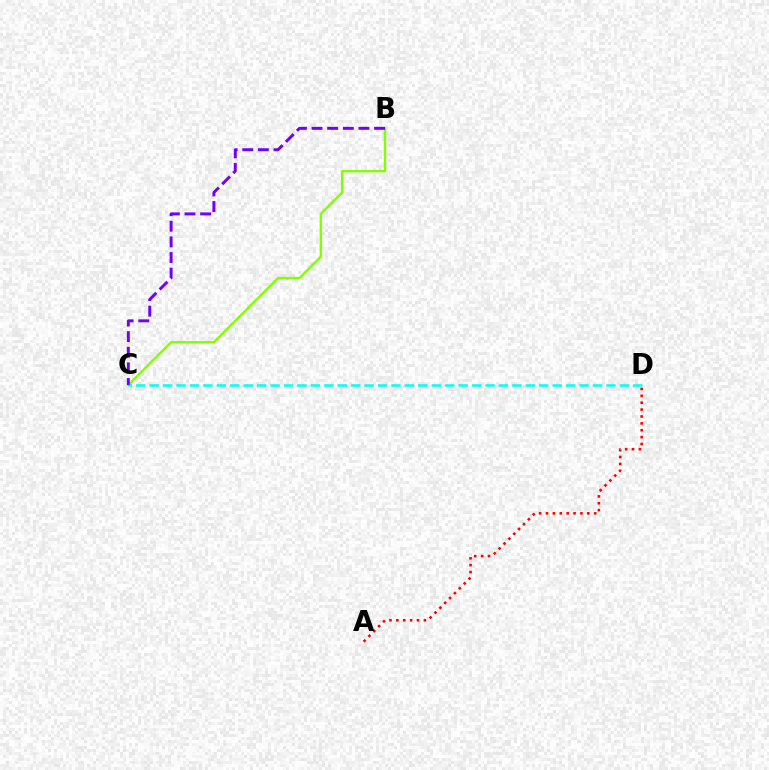{('B', 'C'): [{'color': '#84ff00', 'line_style': 'solid', 'thickness': 1.72}, {'color': '#7200ff', 'line_style': 'dashed', 'thickness': 2.12}], ('C', 'D'): [{'color': '#00fff6', 'line_style': 'dashed', 'thickness': 1.83}], ('A', 'D'): [{'color': '#ff0000', 'line_style': 'dotted', 'thickness': 1.87}]}